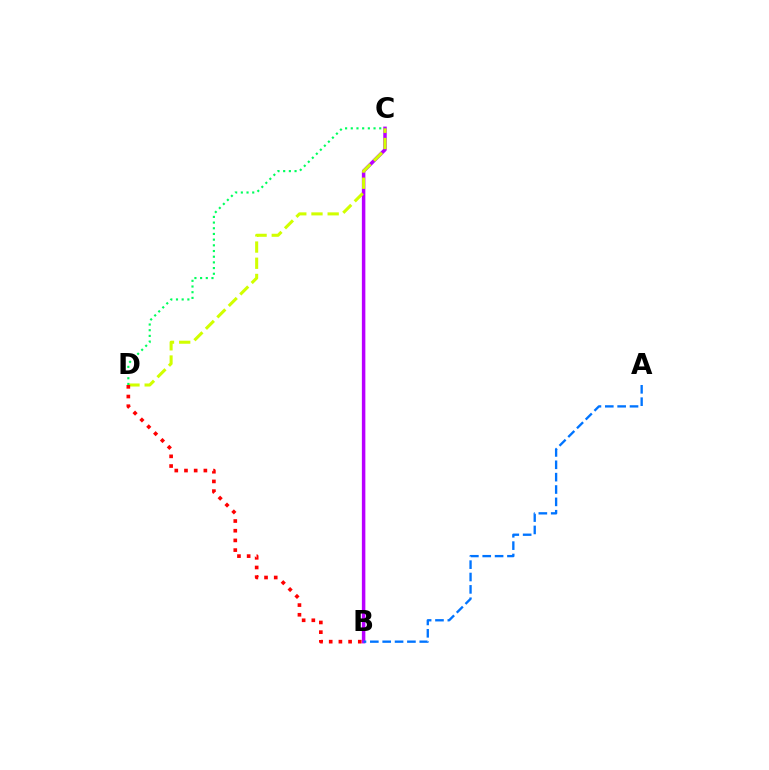{('B', 'C'): [{'color': '#b900ff', 'line_style': 'solid', 'thickness': 2.51}], ('C', 'D'): [{'color': '#d1ff00', 'line_style': 'dashed', 'thickness': 2.2}, {'color': '#00ff5c', 'line_style': 'dotted', 'thickness': 1.55}], ('A', 'B'): [{'color': '#0074ff', 'line_style': 'dashed', 'thickness': 1.68}], ('B', 'D'): [{'color': '#ff0000', 'line_style': 'dotted', 'thickness': 2.63}]}